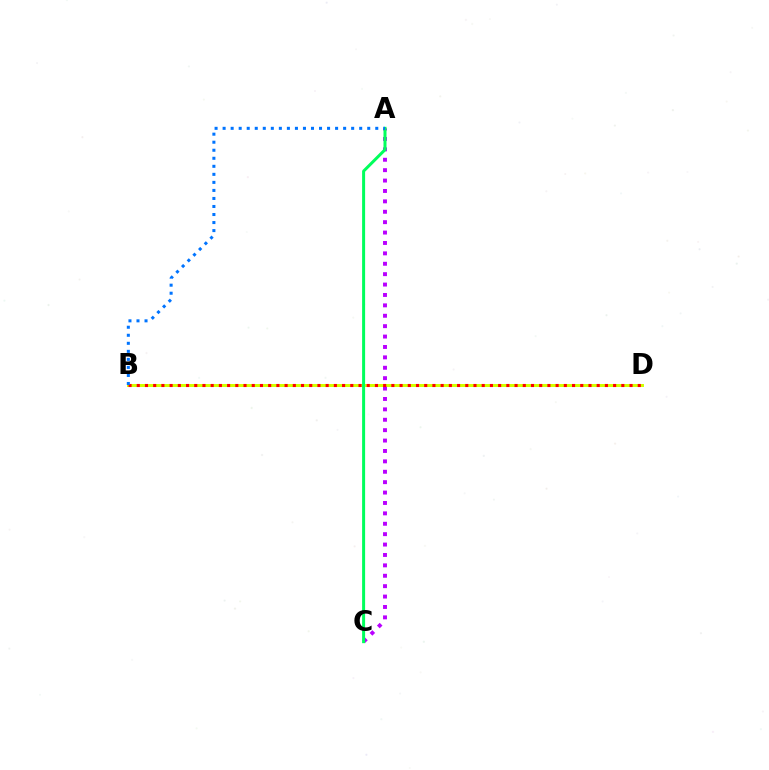{('B', 'D'): [{'color': '#d1ff00', 'line_style': 'solid', 'thickness': 2.15}, {'color': '#ff0000', 'line_style': 'dotted', 'thickness': 2.23}], ('A', 'C'): [{'color': '#b900ff', 'line_style': 'dotted', 'thickness': 2.83}, {'color': '#00ff5c', 'line_style': 'solid', 'thickness': 2.16}], ('A', 'B'): [{'color': '#0074ff', 'line_style': 'dotted', 'thickness': 2.18}]}